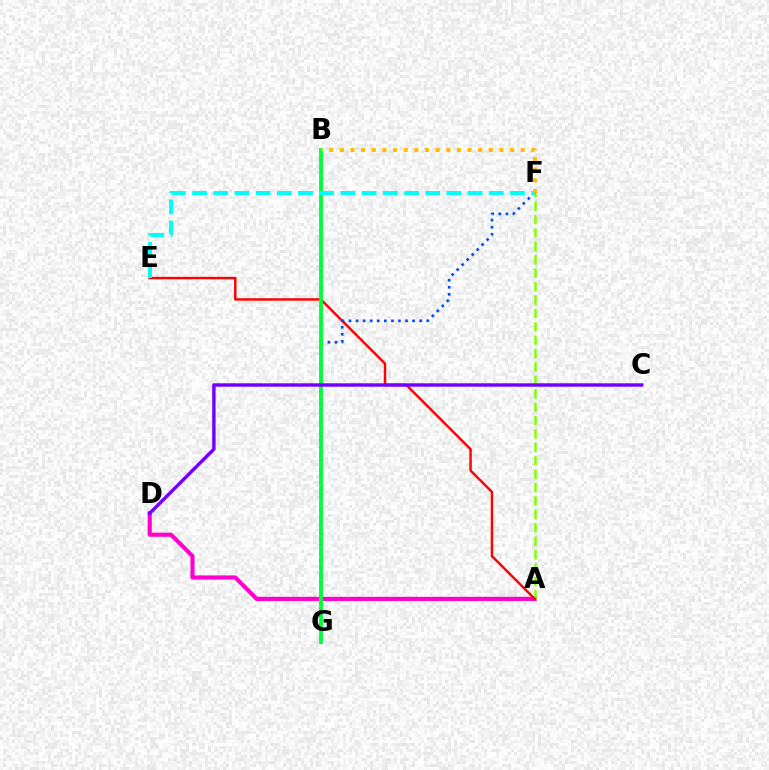{('A', 'D'): [{'color': '#ff00cf', 'line_style': 'solid', 'thickness': 2.98}], ('A', 'F'): [{'color': '#84ff00', 'line_style': 'dashed', 'thickness': 1.82}], ('A', 'E'): [{'color': '#ff0000', 'line_style': 'solid', 'thickness': 1.76}], ('F', 'G'): [{'color': '#004bff', 'line_style': 'dotted', 'thickness': 1.92}], ('B', 'G'): [{'color': '#00ff39', 'line_style': 'solid', 'thickness': 2.75}], ('E', 'F'): [{'color': '#00fff6', 'line_style': 'dashed', 'thickness': 2.88}], ('C', 'D'): [{'color': '#7200ff', 'line_style': 'solid', 'thickness': 2.46}], ('B', 'F'): [{'color': '#ffbd00', 'line_style': 'dotted', 'thickness': 2.89}]}